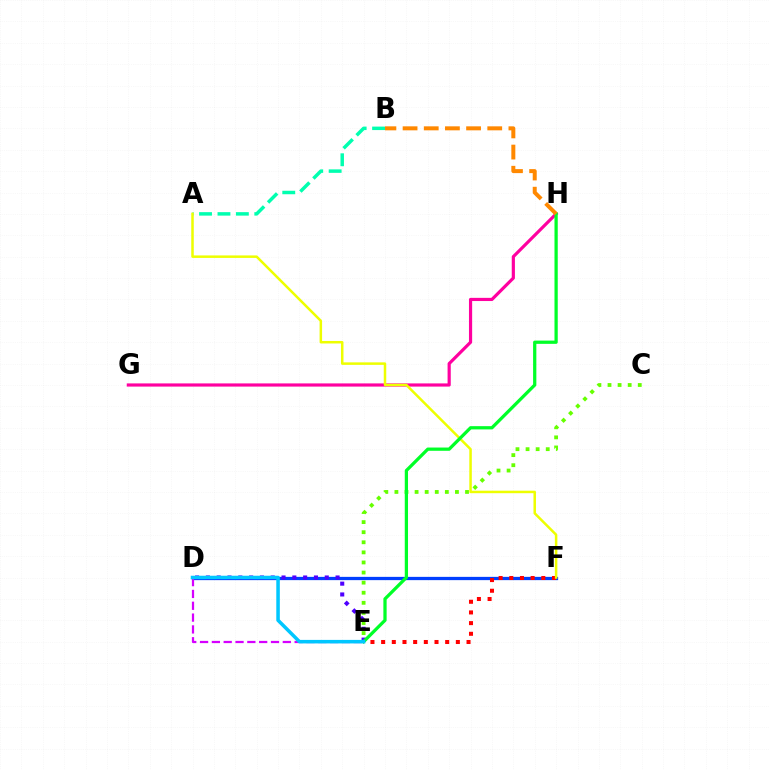{('G', 'H'): [{'color': '#ff00a0', 'line_style': 'solid', 'thickness': 2.29}], ('D', 'F'): [{'color': '#003fff', 'line_style': 'solid', 'thickness': 2.35}], ('D', 'E'): [{'color': '#d600ff', 'line_style': 'dashed', 'thickness': 1.61}, {'color': '#4f00ff', 'line_style': 'dotted', 'thickness': 2.94}, {'color': '#00c7ff', 'line_style': 'solid', 'thickness': 2.54}], ('C', 'E'): [{'color': '#66ff00', 'line_style': 'dotted', 'thickness': 2.74}], ('A', 'B'): [{'color': '#00ffaf', 'line_style': 'dashed', 'thickness': 2.5}], ('E', 'F'): [{'color': '#ff0000', 'line_style': 'dotted', 'thickness': 2.9}], ('A', 'F'): [{'color': '#eeff00', 'line_style': 'solid', 'thickness': 1.8}], ('E', 'H'): [{'color': '#00ff27', 'line_style': 'solid', 'thickness': 2.34}], ('B', 'H'): [{'color': '#ff8800', 'line_style': 'dashed', 'thickness': 2.88}]}